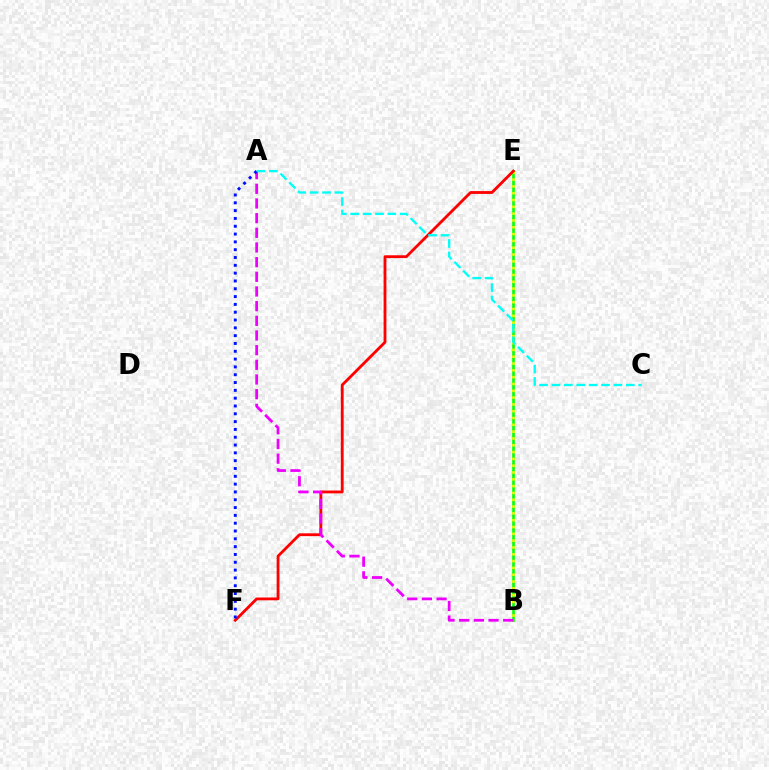{('B', 'E'): [{'color': '#08ff00', 'line_style': 'solid', 'thickness': 1.89}, {'color': '#fcf500', 'line_style': 'dotted', 'thickness': 1.85}], ('E', 'F'): [{'color': '#ff0000', 'line_style': 'solid', 'thickness': 2.03}], ('A', 'B'): [{'color': '#ee00ff', 'line_style': 'dashed', 'thickness': 1.99}], ('A', 'F'): [{'color': '#0010ff', 'line_style': 'dotted', 'thickness': 2.12}], ('A', 'C'): [{'color': '#00fff6', 'line_style': 'dashed', 'thickness': 1.68}]}